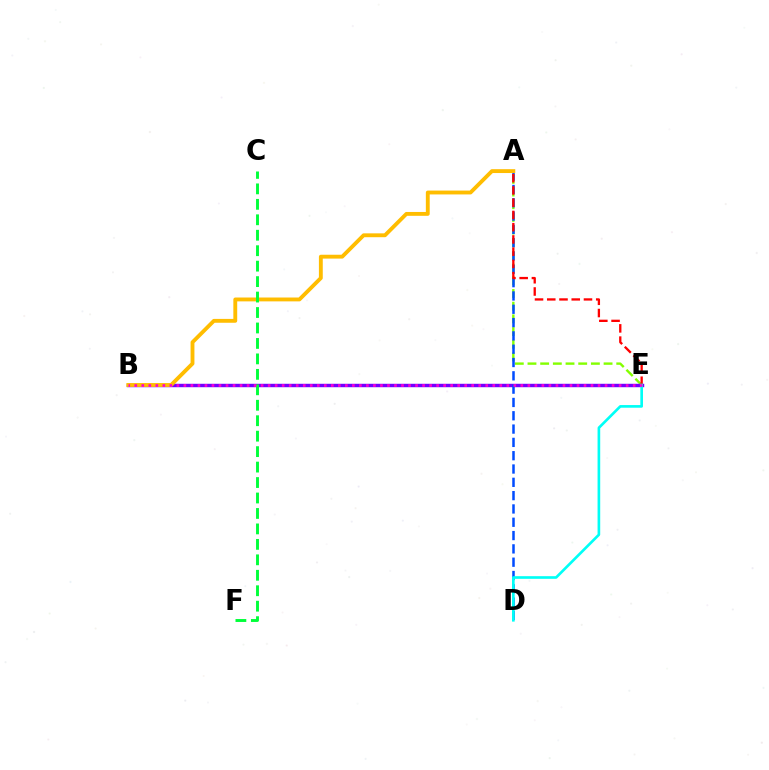{('A', 'E'): [{'color': '#84ff00', 'line_style': 'dashed', 'thickness': 1.72}, {'color': '#ff0000', 'line_style': 'dashed', 'thickness': 1.66}], ('B', 'E'): [{'color': '#7200ff', 'line_style': 'solid', 'thickness': 2.47}, {'color': '#ff00cf', 'line_style': 'dotted', 'thickness': 1.91}], ('A', 'D'): [{'color': '#004bff', 'line_style': 'dashed', 'thickness': 1.81}], ('A', 'B'): [{'color': '#ffbd00', 'line_style': 'solid', 'thickness': 2.78}], ('C', 'F'): [{'color': '#00ff39', 'line_style': 'dashed', 'thickness': 2.1}], ('D', 'E'): [{'color': '#00fff6', 'line_style': 'solid', 'thickness': 1.91}]}